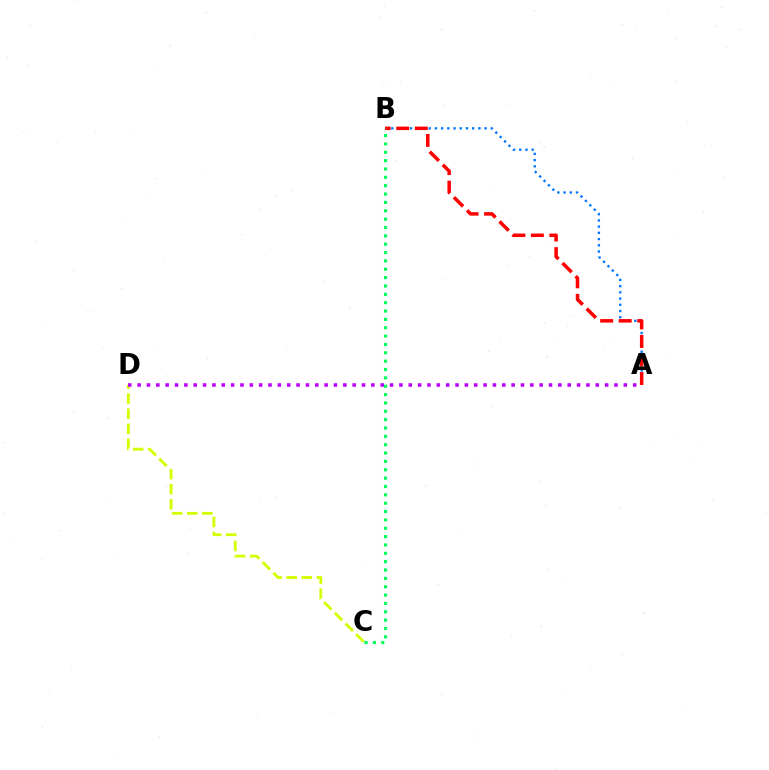{('C', 'D'): [{'color': '#d1ff00', 'line_style': 'dashed', 'thickness': 2.05}], ('A', 'B'): [{'color': '#0074ff', 'line_style': 'dotted', 'thickness': 1.69}, {'color': '#ff0000', 'line_style': 'dashed', 'thickness': 2.52}], ('A', 'D'): [{'color': '#b900ff', 'line_style': 'dotted', 'thickness': 2.54}], ('B', 'C'): [{'color': '#00ff5c', 'line_style': 'dotted', 'thickness': 2.27}]}